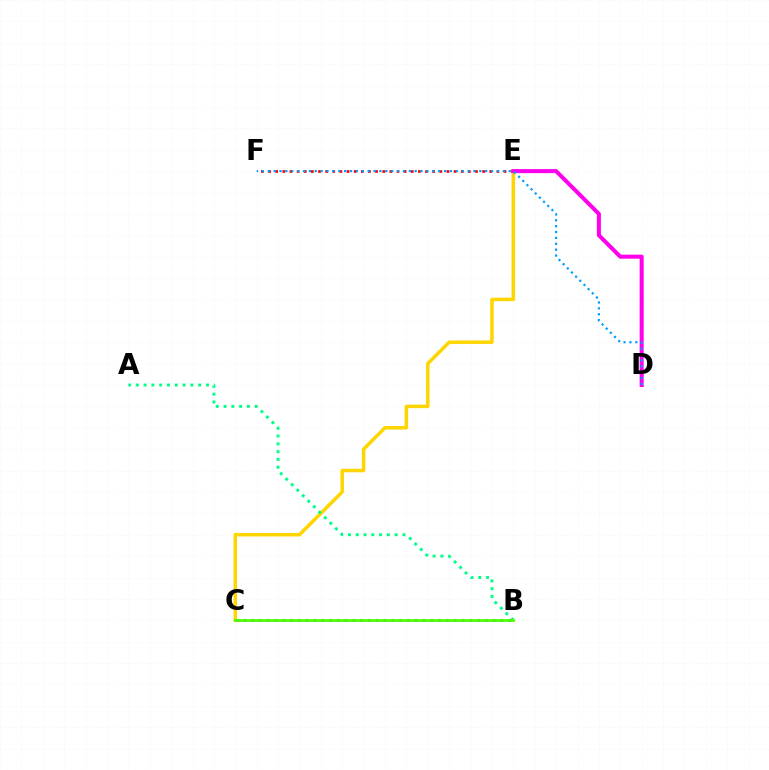{('E', 'F'): [{'color': '#ff0000', 'line_style': 'dotted', 'thickness': 1.94}], ('C', 'E'): [{'color': '#ffd500', 'line_style': 'solid', 'thickness': 2.52}], ('D', 'E'): [{'color': '#ff00ed', 'line_style': 'solid', 'thickness': 2.9}], ('A', 'B'): [{'color': '#00ff86', 'line_style': 'dotted', 'thickness': 2.12}], ('B', 'C'): [{'color': '#3700ff', 'line_style': 'dotted', 'thickness': 2.12}, {'color': '#4fff00', 'line_style': 'solid', 'thickness': 2.02}], ('D', 'F'): [{'color': '#009eff', 'line_style': 'dotted', 'thickness': 1.6}]}